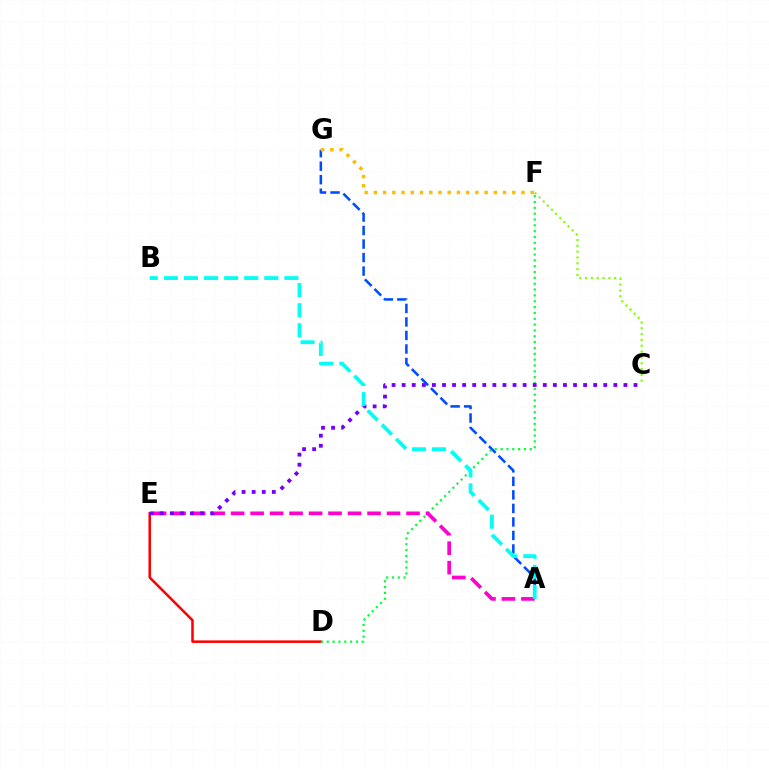{('D', 'E'): [{'color': '#ff0000', 'line_style': 'solid', 'thickness': 1.82}], ('A', 'G'): [{'color': '#004bff', 'line_style': 'dashed', 'thickness': 1.84}], ('D', 'F'): [{'color': '#00ff39', 'line_style': 'dotted', 'thickness': 1.59}], ('F', 'G'): [{'color': '#ffbd00', 'line_style': 'dotted', 'thickness': 2.51}], ('A', 'E'): [{'color': '#ff00cf', 'line_style': 'dashed', 'thickness': 2.65}], ('C', 'F'): [{'color': '#84ff00', 'line_style': 'dotted', 'thickness': 1.58}], ('C', 'E'): [{'color': '#7200ff', 'line_style': 'dotted', 'thickness': 2.74}], ('A', 'B'): [{'color': '#00fff6', 'line_style': 'dashed', 'thickness': 2.73}]}